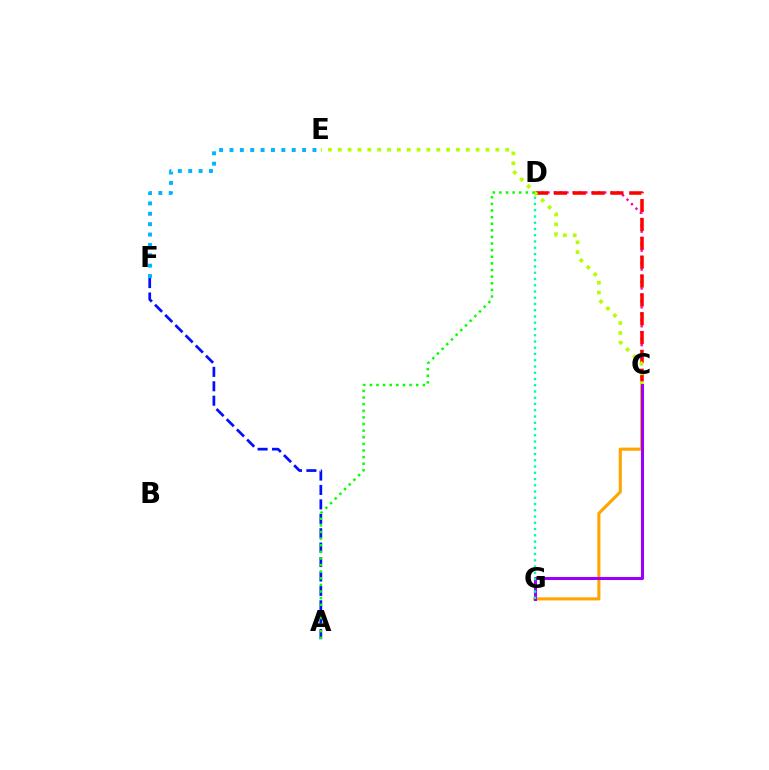{('A', 'F'): [{'color': '#0010ff', 'line_style': 'dashed', 'thickness': 1.96}], ('C', 'D'): [{'color': '#ff00bd', 'line_style': 'dotted', 'thickness': 1.71}, {'color': '#ff0000', 'line_style': 'dashed', 'thickness': 2.56}], ('C', 'G'): [{'color': '#ffa500', 'line_style': 'solid', 'thickness': 2.23}, {'color': '#9b00ff', 'line_style': 'solid', 'thickness': 2.2}], ('C', 'E'): [{'color': '#b3ff00', 'line_style': 'dotted', 'thickness': 2.68}], ('E', 'F'): [{'color': '#00b5ff', 'line_style': 'dotted', 'thickness': 2.82}], ('A', 'D'): [{'color': '#08ff00', 'line_style': 'dotted', 'thickness': 1.8}], ('D', 'G'): [{'color': '#00ff9d', 'line_style': 'dotted', 'thickness': 1.7}]}